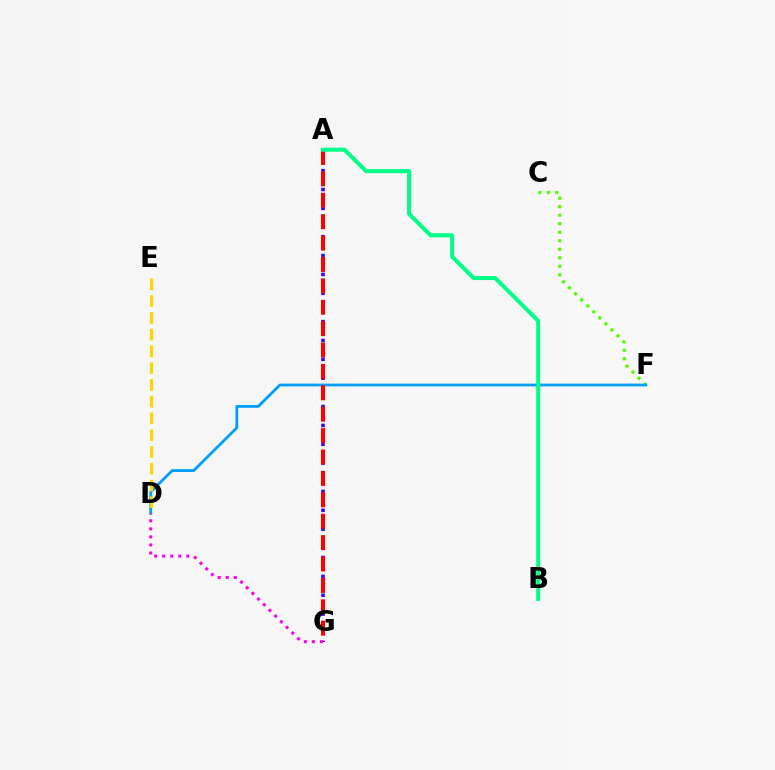{('C', 'F'): [{'color': '#4fff00', 'line_style': 'dotted', 'thickness': 2.32}], ('D', 'F'): [{'color': '#009eff', 'line_style': 'solid', 'thickness': 2.01}], ('A', 'G'): [{'color': '#3700ff', 'line_style': 'dotted', 'thickness': 2.56}, {'color': '#ff0000', 'line_style': 'dashed', 'thickness': 2.91}], ('D', 'E'): [{'color': '#ffd500', 'line_style': 'dashed', 'thickness': 2.28}], ('D', 'G'): [{'color': '#ff00ed', 'line_style': 'dotted', 'thickness': 2.19}], ('A', 'B'): [{'color': '#00ff86', 'line_style': 'solid', 'thickness': 2.89}]}